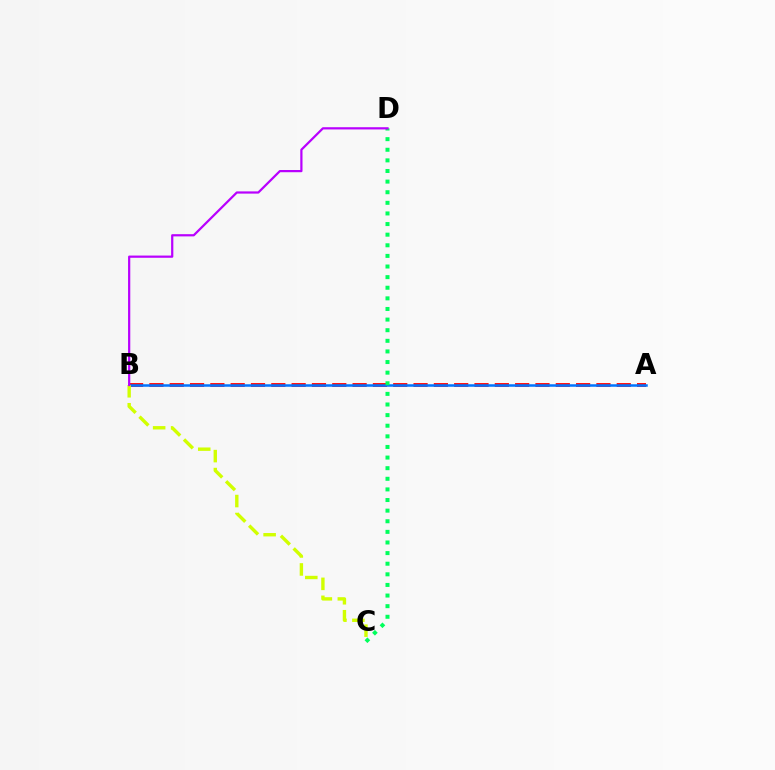{('A', 'B'): [{'color': '#ff0000', 'line_style': 'dashed', 'thickness': 2.76}, {'color': '#0074ff', 'line_style': 'solid', 'thickness': 1.8}], ('C', 'D'): [{'color': '#00ff5c', 'line_style': 'dotted', 'thickness': 2.88}], ('B', 'C'): [{'color': '#d1ff00', 'line_style': 'dashed', 'thickness': 2.44}], ('B', 'D'): [{'color': '#b900ff', 'line_style': 'solid', 'thickness': 1.6}]}